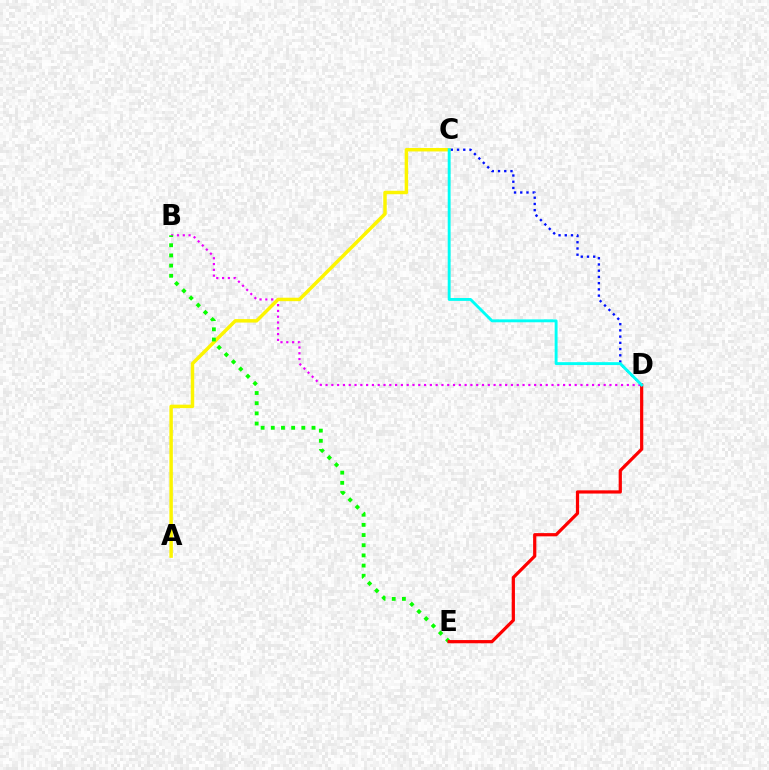{('B', 'D'): [{'color': '#ee00ff', 'line_style': 'dotted', 'thickness': 1.57}], ('A', 'C'): [{'color': '#fcf500', 'line_style': 'solid', 'thickness': 2.49}], ('B', 'E'): [{'color': '#08ff00', 'line_style': 'dotted', 'thickness': 2.77}], ('D', 'E'): [{'color': '#ff0000', 'line_style': 'solid', 'thickness': 2.32}], ('C', 'D'): [{'color': '#0010ff', 'line_style': 'dotted', 'thickness': 1.69}, {'color': '#00fff6', 'line_style': 'solid', 'thickness': 2.08}]}